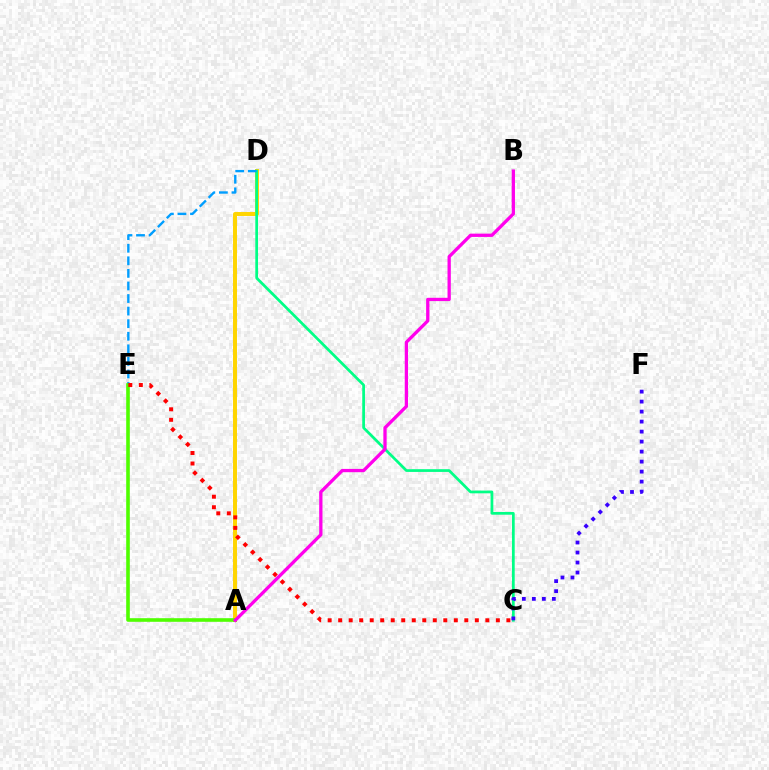{('A', 'D'): [{'color': '#ffd500', 'line_style': 'solid', 'thickness': 2.85}], ('C', 'D'): [{'color': '#00ff86', 'line_style': 'solid', 'thickness': 1.97}], ('D', 'E'): [{'color': '#009eff', 'line_style': 'dashed', 'thickness': 1.71}], ('A', 'E'): [{'color': '#4fff00', 'line_style': 'solid', 'thickness': 2.6}], ('C', 'F'): [{'color': '#3700ff', 'line_style': 'dotted', 'thickness': 2.72}], ('C', 'E'): [{'color': '#ff0000', 'line_style': 'dotted', 'thickness': 2.86}], ('A', 'B'): [{'color': '#ff00ed', 'line_style': 'solid', 'thickness': 2.37}]}